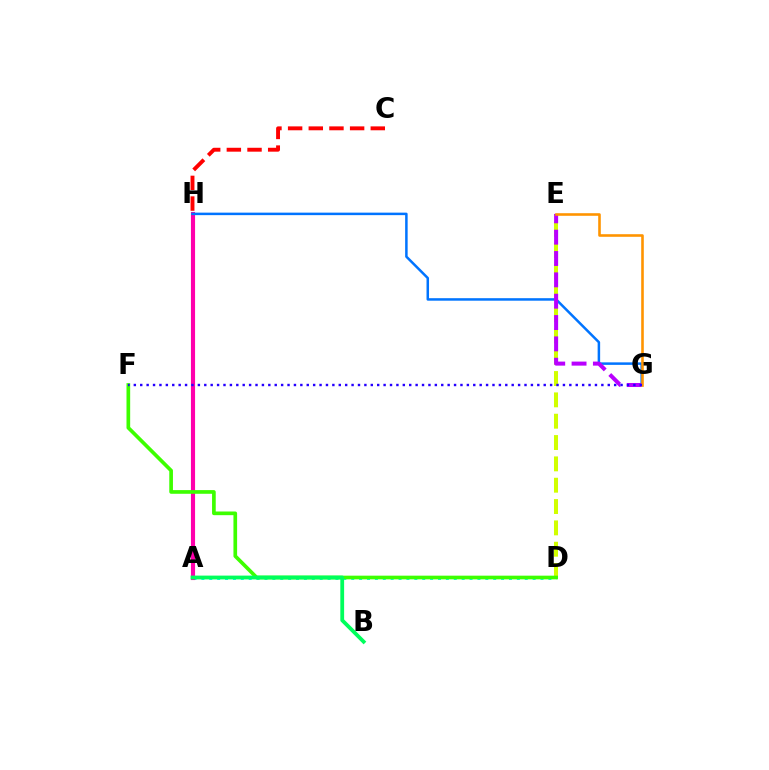{('A', 'D'): [{'color': '#00fff6', 'line_style': 'dotted', 'thickness': 2.14}], ('D', 'E'): [{'color': '#d1ff00', 'line_style': 'dashed', 'thickness': 2.9}], ('A', 'H'): [{'color': '#ff00ac', 'line_style': 'solid', 'thickness': 2.98}], ('C', 'H'): [{'color': '#ff0000', 'line_style': 'dashed', 'thickness': 2.81}], ('G', 'H'): [{'color': '#0074ff', 'line_style': 'solid', 'thickness': 1.8}], ('E', 'G'): [{'color': '#b900ff', 'line_style': 'dashed', 'thickness': 2.9}, {'color': '#ff9400', 'line_style': 'solid', 'thickness': 1.87}], ('D', 'F'): [{'color': '#3dff00', 'line_style': 'solid', 'thickness': 2.65}], ('A', 'B'): [{'color': '#00ff5c', 'line_style': 'solid', 'thickness': 2.73}], ('F', 'G'): [{'color': '#2500ff', 'line_style': 'dotted', 'thickness': 1.74}]}